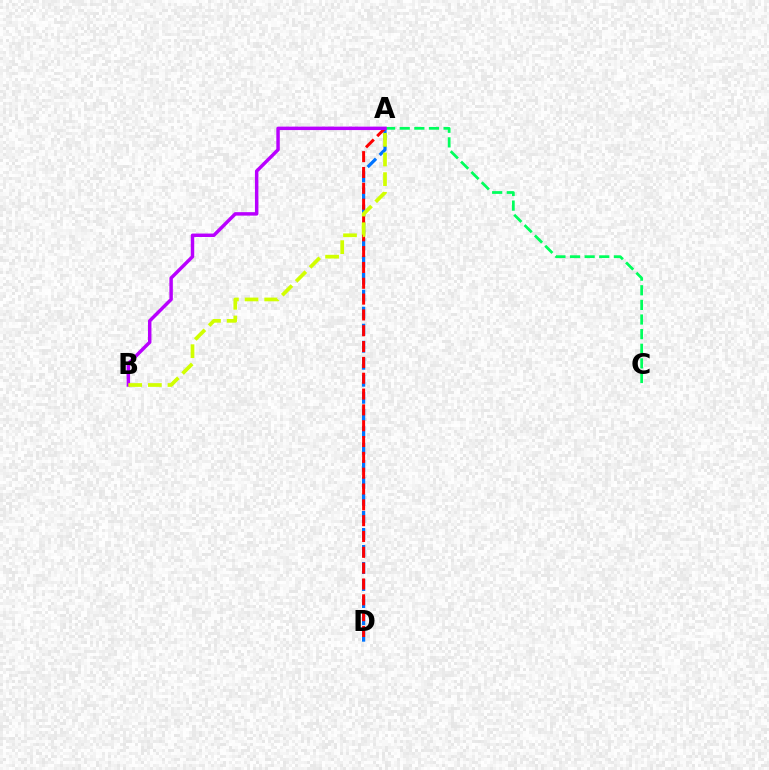{('A', 'D'): [{'color': '#0074ff', 'line_style': 'dashed', 'thickness': 2.31}, {'color': '#ff0000', 'line_style': 'dashed', 'thickness': 2.15}], ('A', 'C'): [{'color': '#00ff5c', 'line_style': 'dashed', 'thickness': 1.99}], ('A', 'B'): [{'color': '#b900ff', 'line_style': 'solid', 'thickness': 2.49}, {'color': '#d1ff00', 'line_style': 'dashed', 'thickness': 2.67}]}